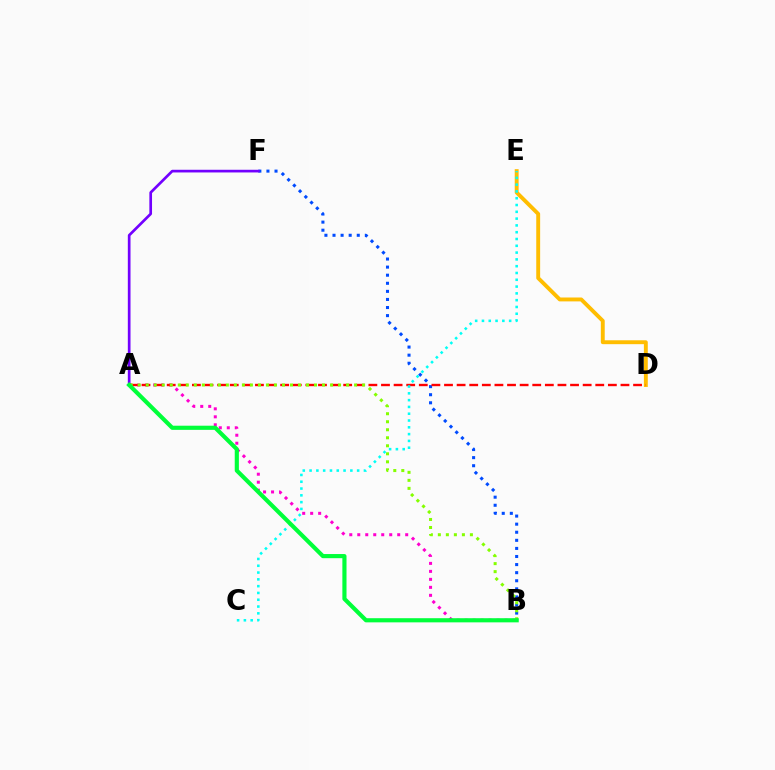{('A', 'B'): [{'color': '#ff00cf', 'line_style': 'dotted', 'thickness': 2.17}, {'color': '#84ff00', 'line_style': 'dotted', 'thickness': 2.18}, {'color': '#00ff39', 'line_style': 'solid', 'thickness': 2.98}], ('B', 'F'): [{'color': '#004bff', 'line_style': 'dotted', 'thickness': 2.2}], ('D', 'E'): [{'color': '#ffbd00', 'line_style': 'solid', 'thickness': 2.8}], ('A', 'F'): [{'color': '#7200ff', 'line_style': 'solid', 'thickness': 1.93}], ('A', 'D'): [{'color': '#ff0000', 'line_style': 'dashed', 'thickness': 1.71}], ('C', 'E'): [{'color': '#00fff6', 'line_style': 'dotted', 'thickness': 1.85}]}